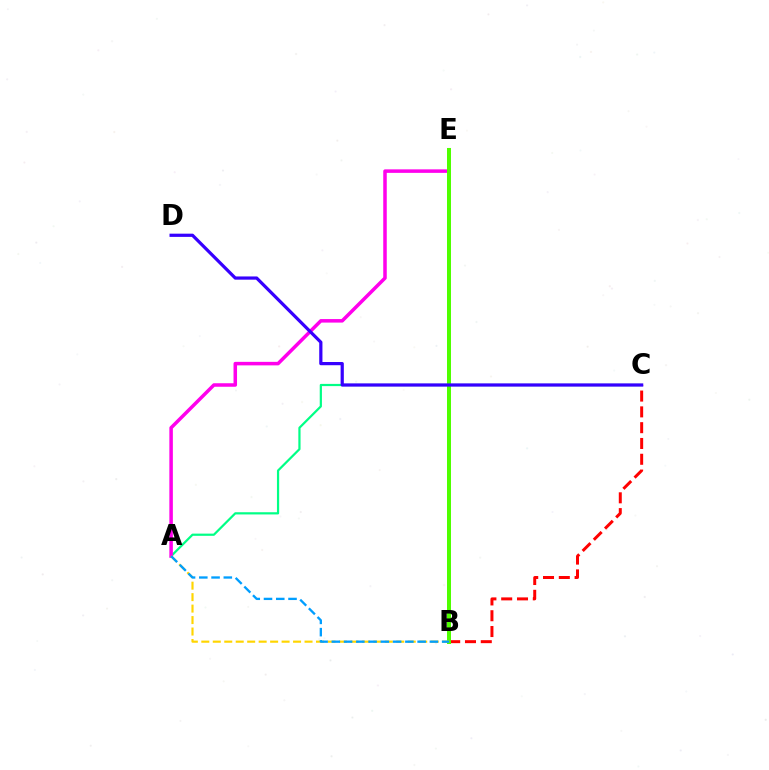{('A', 'C'): [{'color': '#00ff86', 'line_style': 'solid', 'thickness': 1.59}], ('A', 'E'): [{'color': '#ff00ed', 'line_style': 'solid', 'thickness': 2.53}], ('B', 'C'): [{'color': '#ff0000', 'line_style': 'dashed', 'thickness': 2.15}], ('B', 'E'): [{'color': '#4fff00', 'line_style': 'solid', 'thickness': 2.88}], ('A', 'B'): [{'color': '#ffd500', 'line_style': 'dashed', 'thickness': 1.56}, {'color': '#009eff', 'line_style': 'dashed', 'thickness': 1.67}], ('C', 'D'): [{'color': '#3700ff', 'line_style': 'solid', 'thickness': 2.31}]}